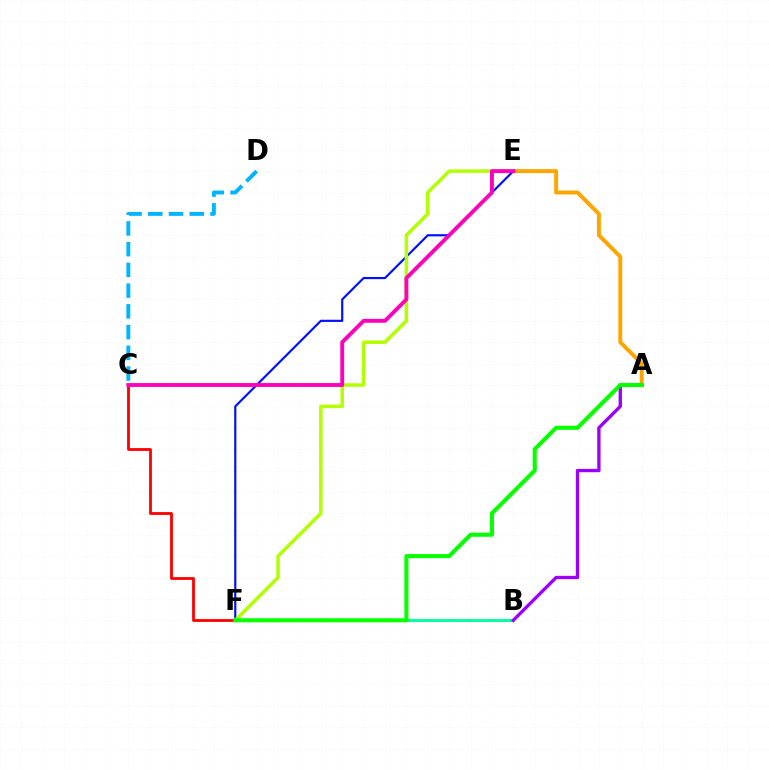{('E', 'F'): [{'color': '#0010ff', 'line_style': 'solid', 'thickness': 1.56}, {'color': '#b3ff00', 'line_style': 'solid', 'thickness': 2.52}], ('C', 'D'): [{'color': '#00b5ff', 'line_style': 'dashed', 'thickness': 2.82}], ('A', 'E'): [{'color': '#ffa500', 'line_style': 'solid', 'thickness': 2.84}], ('B', 'F'): [{'color': '#00ff9d', 'line_style': 'solid', 'thickness': 2.08}], ('C', 'F'): [{'color': '#ff0000', 'line_style': 'solid', 'thickness': 2.02}], ('A', 'B'): [{'color': '#9b00ff', 'line_style': 'solid', 'thickness': 2.4}], ('A', 'F'): [{'color': '#08ff00', 'line_style': 'solid', 'thickness': 2.94}], ('C', 'E'): [{'color': '#ff00bd', 'line_style': 'solid', 'thickness': 2.79}]}